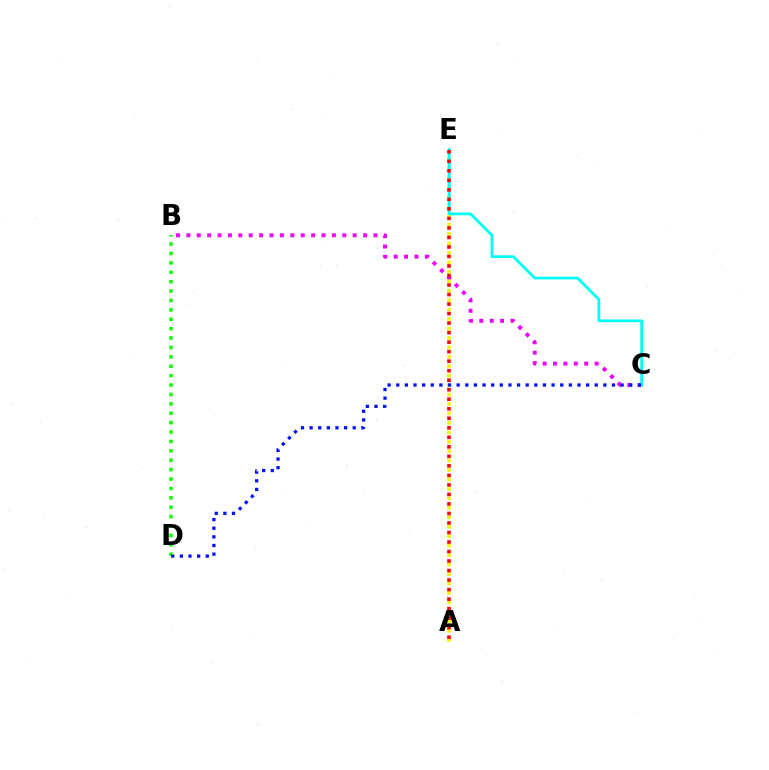{('B', 'C'): [{'color': '#ee00ff', 'line_style': 'dotted', 'thickness': 2.82}], ('B', 'D'): [{'color': '#08ff00', 'line_style': 'dotted', 'thickness': 2.55}], ('A', 'E'): [{'color': '#fcf500', 'line_style': 'dotted', 'thickness': 2.57}, {'color': '#ff0000', 'line_style': 'dotted', 'thickness': 2.59}], ('C', 'E'): [{'color': '#00fff6', 'line_style': 'solid', 'thickness': 1.99}], ('C', 'D'): [{'color': '#0010ff', 'line_style': 'dotted', 'thickness': 2.34}]}